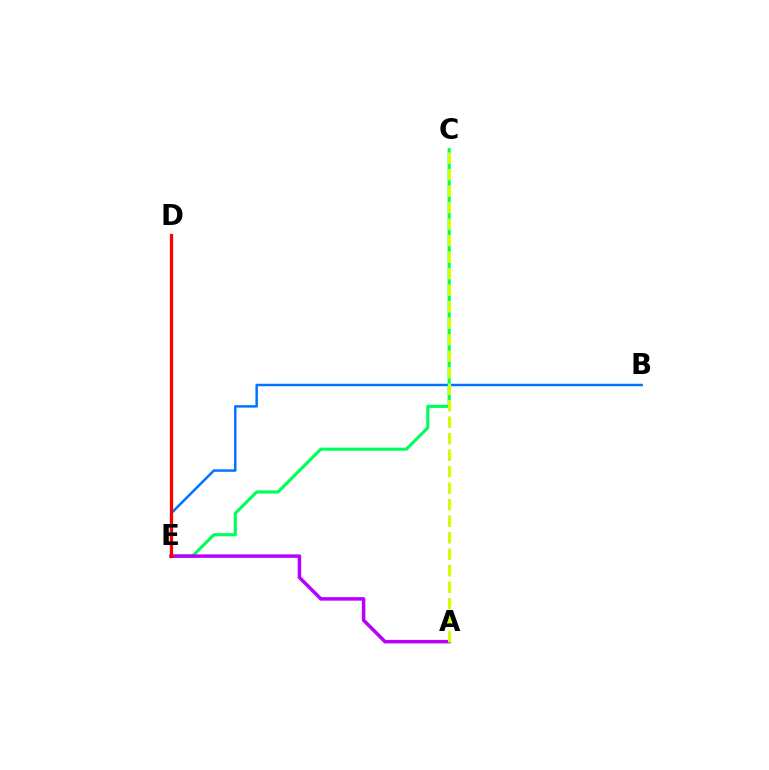{('B', 'E'): [{'color': '#0074ff', 'line_style': 'solid', 'thickness': 1.78}], ('C', 'E'): [{'color': '#00ff5c', 'line_style': 'solid', 'thickness': 2.26}], ('A', 'E'): [{'color': '#b900ff', 'line_style': 'solid', 'thickness': 2.53}], ('A', 'C'): [{'color': '#d1ff00', 'line_style': 'dashed', 'thickness': 2.24}], ('D', 'E'): [{'color': '#ff0000', 'line_style': 'solid', 'thickness': 2.34}]}